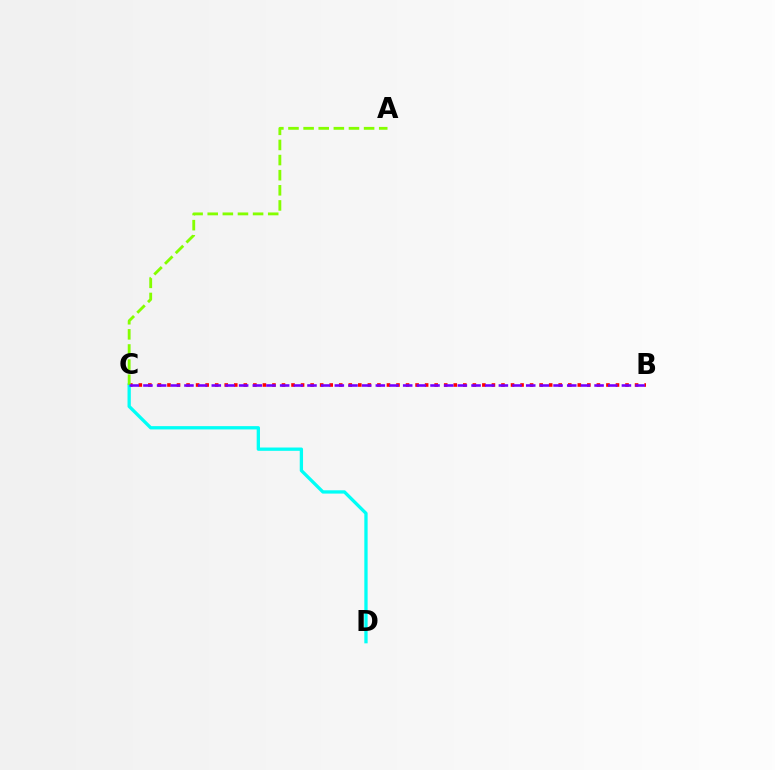{('B', 'C'): [{'color': '#ff0000', 'line_style': 'dotted', 'thickness': 2.59}, {'color': '#7200ff', 'line_style': 'dashed', 'thickness': 1.86}], ('C', 'D'): [{'color': '#00fff6', 'line_style': 'solid', 'thickness': 2.37}], ('A', 'C'): [{'color': '#84ff00', 'line_style': 'dashed', 'thickness': 2.05}]}